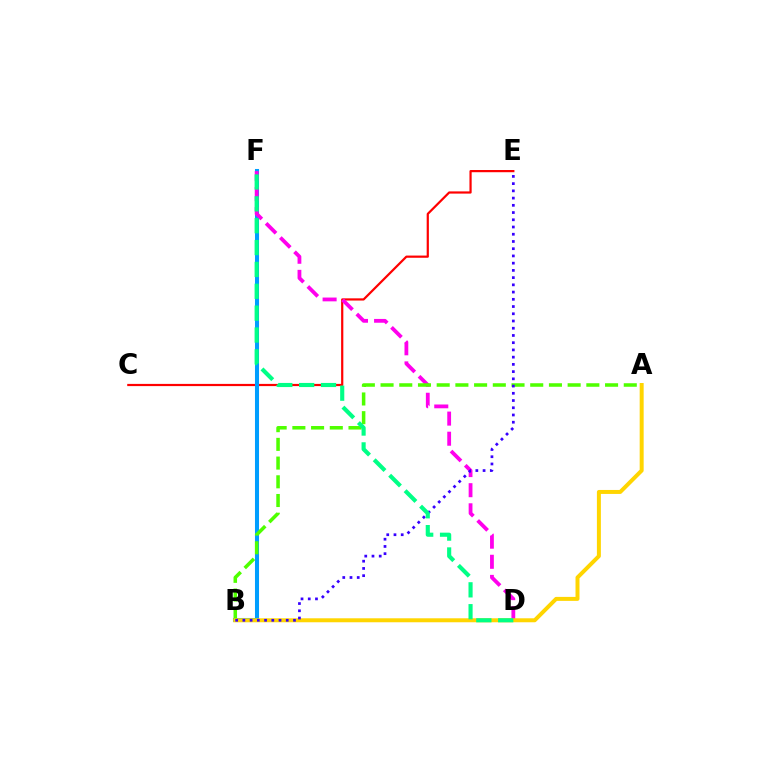{('C', 'E'): [{'color': '#ff0000', 'line_style': 'solid', 'thickness': 1.59}], ('B', 'F'): [{'color': '#009eff', 'line_style': 'solid', 'thickness': 2.92}], ('D', 'F'): [{'color': '#ff00ed', 'line_style': 'dashed', 'thickness': 2.73}, {'color': '#00ff86', 'line_style': 'dashed', 'thickness': 2.97}], ('A', 'B'): [{'color': '#4fff00', 'line_style': 'dashed', 'thickness': 2.54}, {'color': '#ffd500', 'line_style': 'solid', 'thickness': 2.86}], ('B', 'E'): [{'color': '#3700ff', 'line_style': 'dotted', 'thickness': 1.96}]}